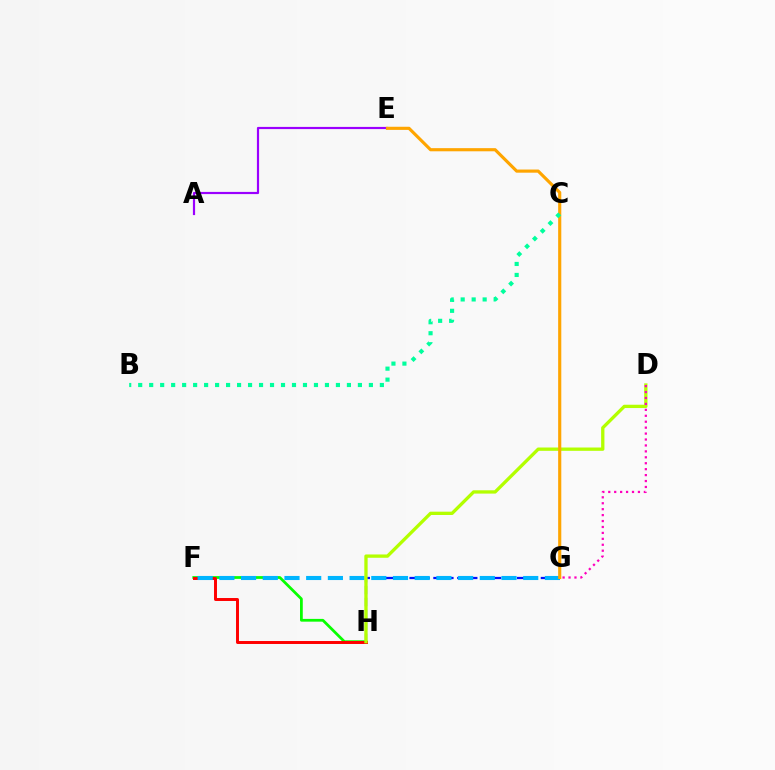{('G', 'H'): [{'color': '#0010ff', 'line_style': 'dashed', 'thickness': 1.62}], ('F', 'H'): [{'color': '#08ff00', 'line_style': 'solid', 'thickness': 1.99}, {'color': '#ff0000', 'line_style': 'solid', 'thickness': 2.13}], ('F', 'G'): [{'color': '#00b5ff', 'line_style': 'dashed', 'thickness': 2.95}], ('A', 'E'): [{'color': '#9b00ff', 'line_style': 'solid', 'thickness': 1.57}], ('D', 'H'): [{'color': '#b3ff00', 'line_style': 'solid', 'thickness': 2.38}], ('E', 'G'): [{'color': '#ffa500', 'line_style': 'solid', 'thickness': 2.26}], ('B', 'C'): [{'color': '#00ff9d', 'line_style': 'dotted', 'thickness': 2.98}], ('D', 'G'): [{'color': '#ff00bd', 'line_style': 'dotted', 'thickness': 1.61}]}